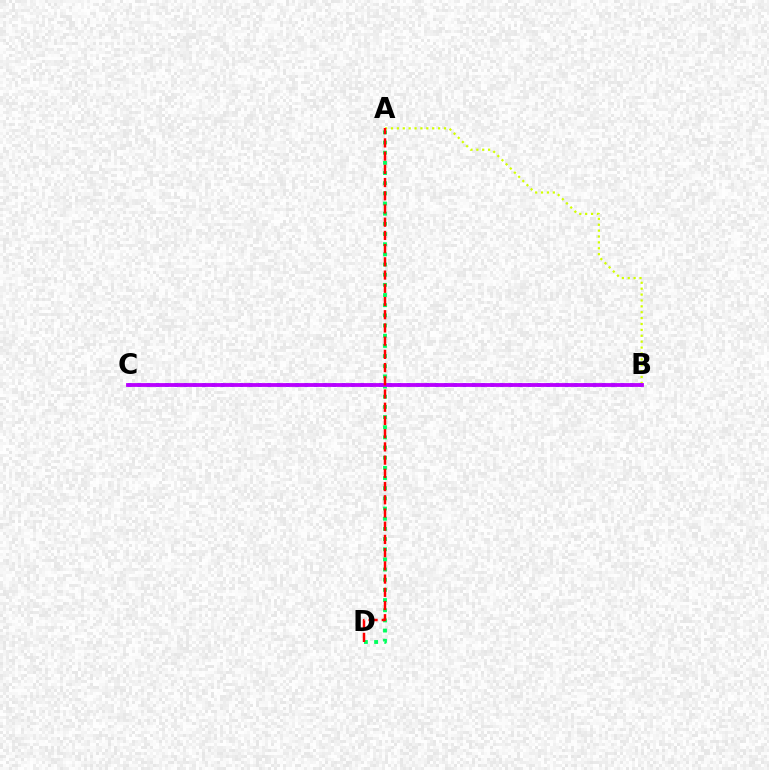{('A', 'B'): [{'color': '#d1ff00', 'line_style': 'dotted', 'thickness': 1.6}], ('B', 'C'): [{'color': '#0074ff', 'line_style': 'dotted', 'thickness': 2.53}, {'color': '#b900ff', 'line_style': 'solid', 'thickness': 2.75}], ('A', 'D'): [{'color': '#00ff5c', 'line_style': 'dotted', 'thickness': 2.76}, {'color': '#ff0000', 'line_style': 'dashed', 'thickness': 1.8}]}